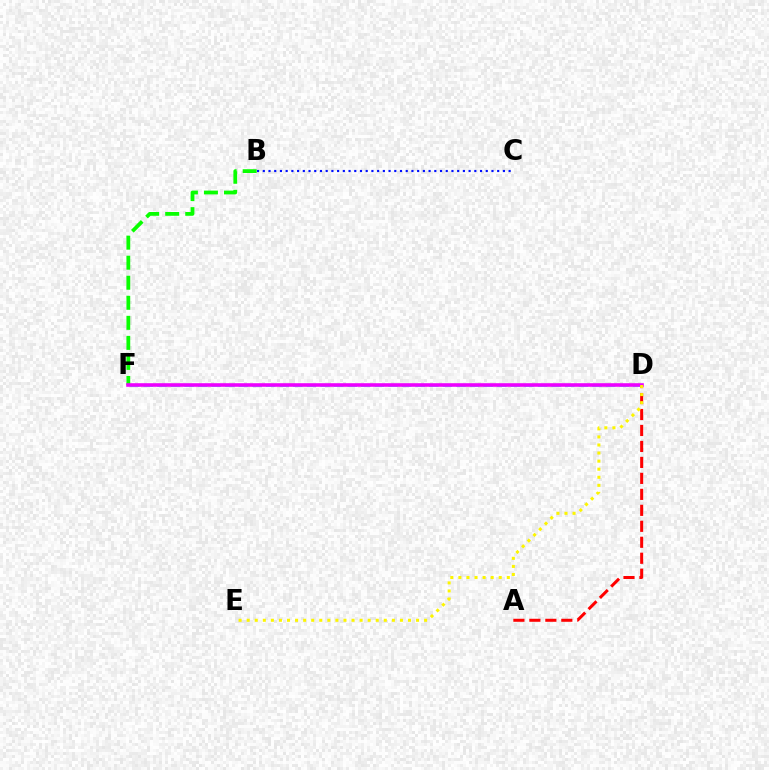{('B', 'F'): [{'color': '#08ff00', 'line_style': 'dashed', 'thickness': 2.72}], ('A', 'D'): [{'color': '#ff0000', 'line_style': 'dashed', 'thickness': 2.17}], ('B', 'C'): [{'color': '#0010ff', 'line_style': 'dotted', 'thickness': 1.55}], ('D', 'F'): [{'color': '#00fff6', 'line_style': 'dashed', 'thickness': 1.85}, {'color': '#ee00ff', 'line_style': 'solid', 'thickness': 2.58}], ('D', 'E'): [{'color': '#fcf500', 'line_style': 'dotted', 'thickness': 2.19}]}